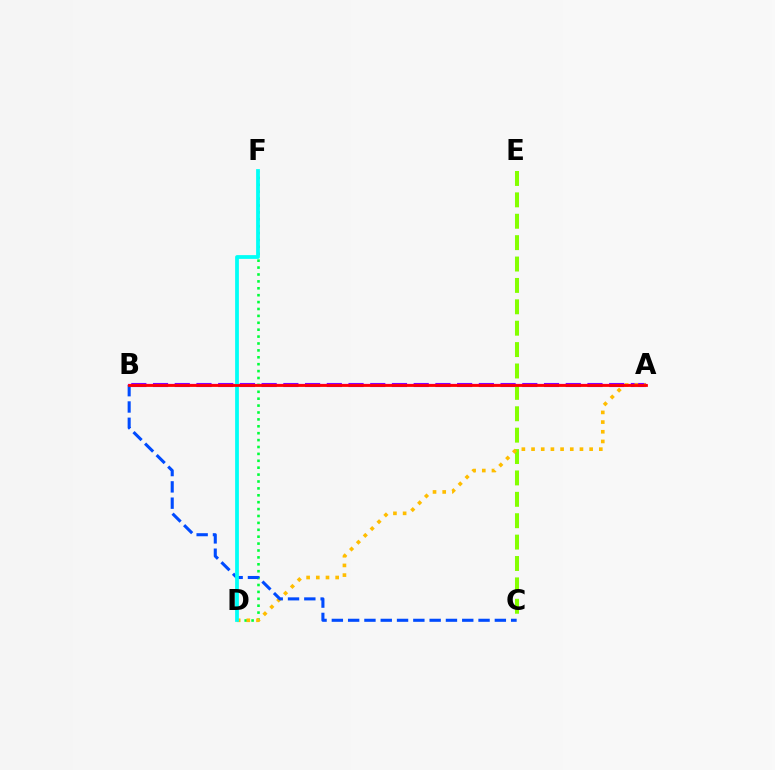{('A', 'B'): [{'color': '#7200ff', 'line_style': 'dashed', 'thickness': 2.95}, {'color': '#ff00cf', 'line_style': 'solid', 'thickness': 1.67}, {'color': '#ff0000', 'line_style': 'solid', 'thickness': 1.99}], ('C', 'E'): [{'color': '#84ff00', 'line_style': 'dashed', 'thickness': 2.91}], ('D', 'F'): [{'color': '#00ff39', 'line_style': 'dotted', 'thickness': 1.87}, {'color': '#00fff6', 'line_style': 'solid', 'thickness': 2.71}], ('A', 'D'): [{'color': '#ffbd00', 'line_style': 'dotted', 'thickness': 2.63}], ('B', 'C'): [{'color': '#004bff', 'line_style': 'dashed', 'thickness': 2.21}]}